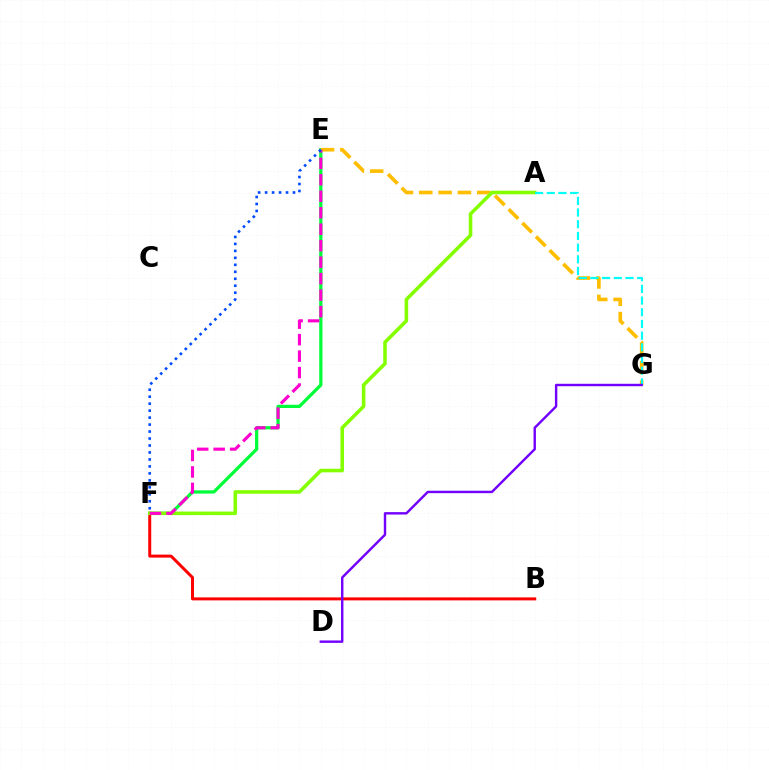{('E', 'F'): [{'color': '#00ff39', 'line_style': 'solid', 'thickness': 2.34}, {'color': '#ff00cf', 'line_style': 'dashed', 'thickness': 2.24}, {'color': '#004bff', 'line_style': 'dotted', 'thickness': 1.89}], ('B', 'F'): [{'color': '#ff0000', 'line_style': 'solid', 'thickness': 2.15}], ('E', 'G'): [{'color': '#ffbd00', 'line_style': 'dashed', 'thickness': 2.62}], ('A', 'F'): [{'color': '#84ff00', 'line_style': 'solid', 'thickness': 2.56}], ('A', 'G'): [{'color': '#00fff6', 'line_style': 'dashed', 'thickness': 1.59}], ('D', 'G'): [{'color': '#7200ff', 'line_style': 'solid', 'thickness': 1.74}]}